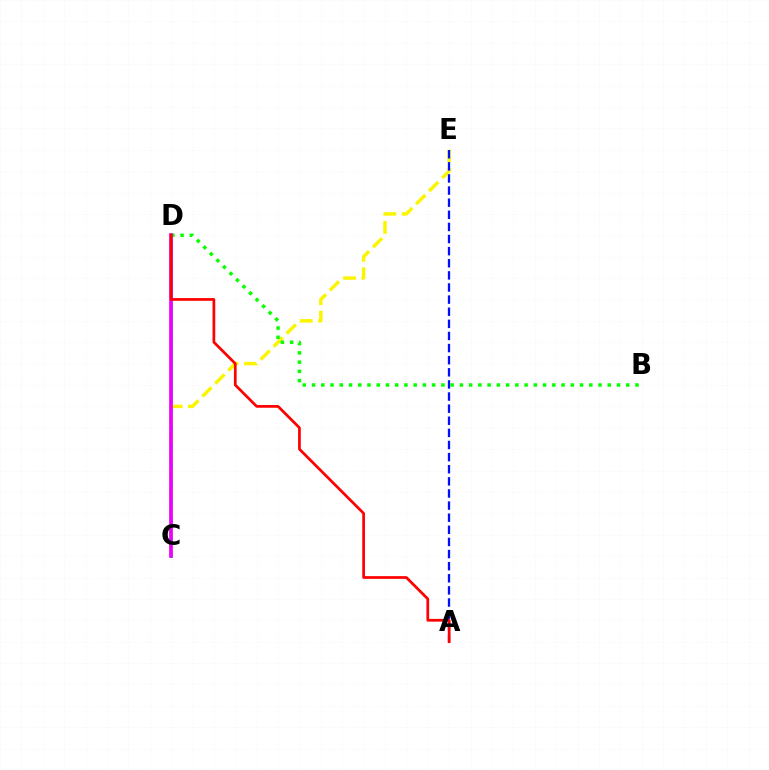{('C', 'D'): [{'color': '#00fff6', 'line_style': 'solid', 'thickness': 2.19}, {'color': '#ee00ff', 'line_style': 'solid', 'thickness': 2.65}], ('C', 'E'): [{'color': '#fcf500', 'line_style': 'dashed', 'thickness': 2.5}], ('B', 'D'): [{'color': '#08ff00', 'line_style': 'dotted', 'thickness': 2.51}], ('A', 'E'): [{'color': '#0010ff', 'line_style': 'dashed', 'thickness': 1.65}], ('A', 'D'): [{'color': '#ff0000', 'line_style': 'solid', 'thickness': 1.96}]}